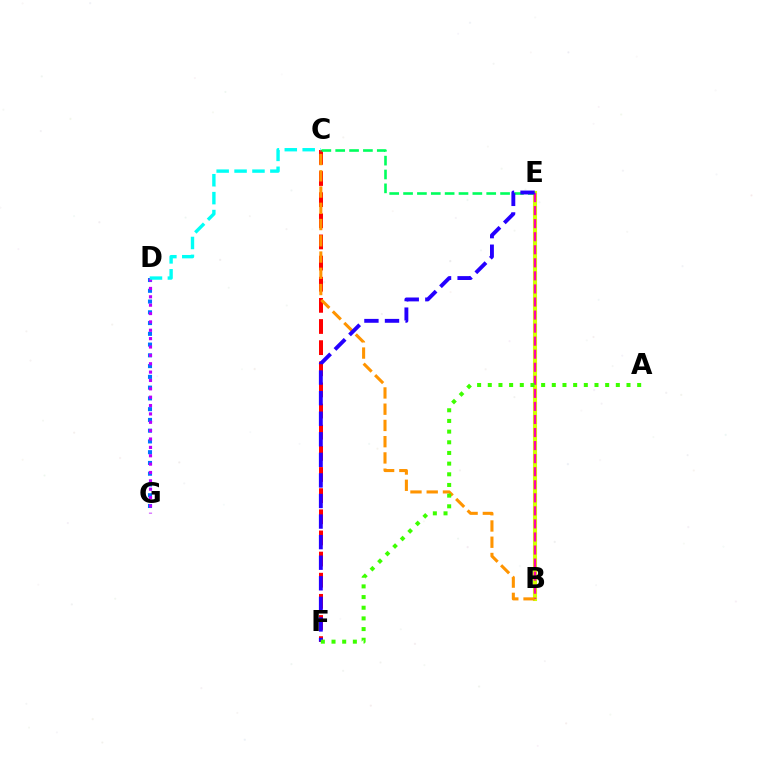{('D', 'G'): [{'color': '#0074ff', 'line_style': 'dotted', 'thickness': 2.92}, {'color': '#b900ff', 'line_style': 'dotted', 'thickness': 2.27}], ('C', 'F'): [{'color': '#ff0000', 'line_style': 'dashed', 'thickness': 2.87}], ('B', 'E'): [{'color': '#d1ff00', 'line_style': 'solid', 'thickness': 2.96}, {'color': '#ff00ac', 'line_style': 'dashed', 'thickness': 1.77}], ('C', 'E'): [{'color': '#00ff5c', 'line_style': 'dashed', 'thickness': 1.88}], ('B', 'C'): [{'color': '#ff9400', 'line_style': 'dashed', 'thickness': 2.21}], ('C', 'D'): [{'color': '#00fff6', 'line_style': 'dashed', 'thickness': 2.43}], ('E', 'F'): [{'color': '#2500ff', 'line_style': 'dashed', 'thickness': 2.79}], ('A', 'F'): [{'color': '#3dff00', 'line_style': 'dotted', 'thickness': 2.9}]}